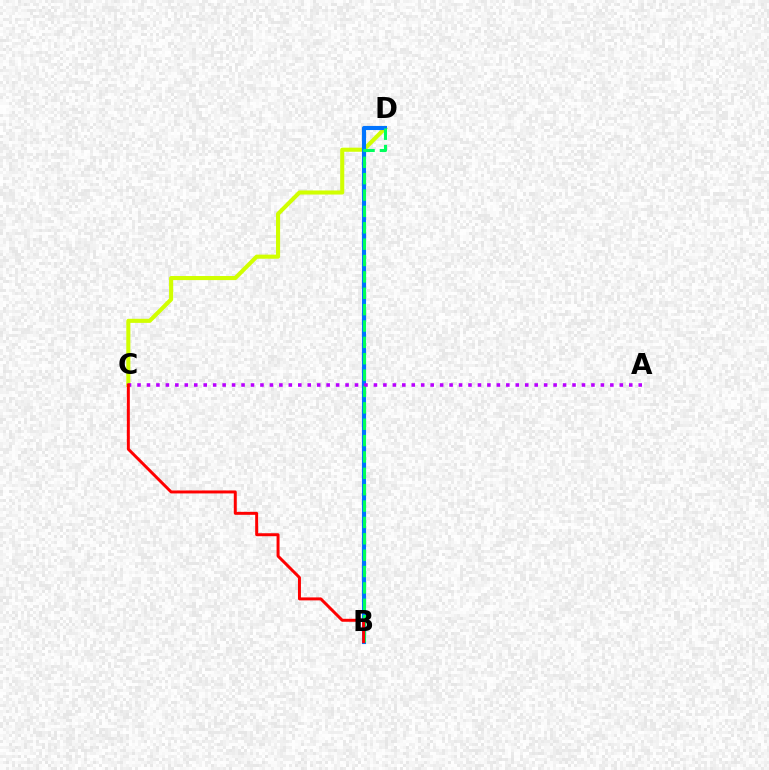{('C', 'D'): [{'color': '#d1ff00', 'line_style': 'solid', 'thickness': 2.94}], ('B', 'D'): [{'color': '#0074ff', 'line_style': 'solid', 'thickness': 2.96}, {'color': '#00ff5c', 'line_style': 'dashed', 'thickness': 2.22}], ('A', 'C'): [{'color': '#b900ff', 'line_style': 'dotted', 'thickness': 2.57}], ('B', 'C'): [{'color': '#ff0000', 'line_style': 'solid', 'thickness': 2.14}]}